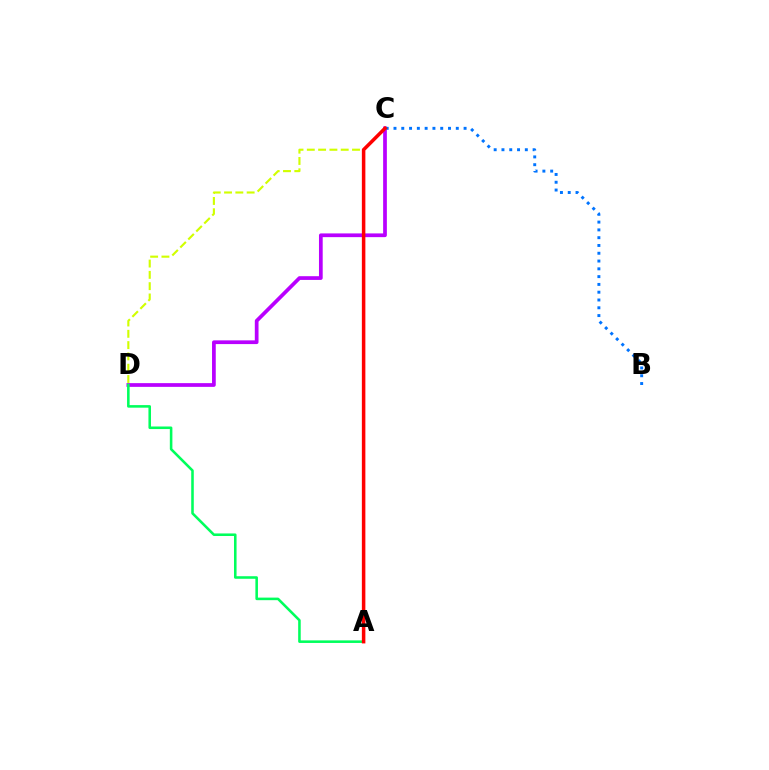{('C', 'D'): [{'color': '#b900ff', 'line_style': 'solid', 'thickness': 2.68}, {'color': '#d1ff00', 'line_style': 'dashed', 'thickness': 1.54}], ('B', 'C'): [{'color': '#0074ff', 'line_style': 'dotted', 'thickness': 2.12}], ('A', 'D'): [{'color': '#00ff5c', 'line_style': 'solid', 'thickness': 1.85}], ('A', 'C'): [{'color': '#ff0000', 'line_style': 'solid', 'thickness': 2.53}]}